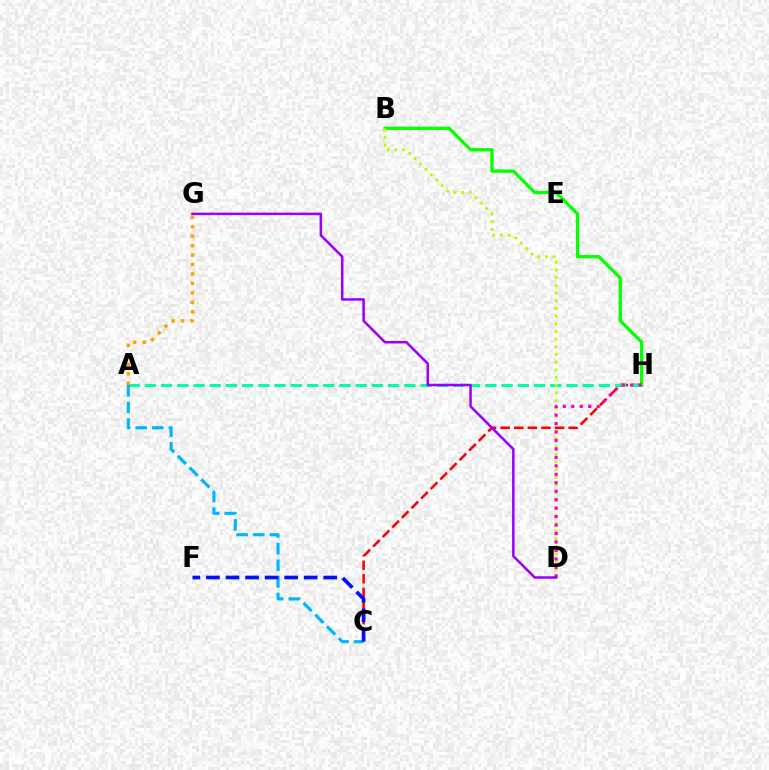{('B', 'H'): [{'color': '#08ff00', 'line_style': 'solid', 'thickness': 2.37}], ('C', 'H'): [{'color': '#ff0000', 'line_style': 'dashed', 'thickness': 1.85}], ('A', 'H'): [{'color': '#00ff9d', 'line_style': 'dashed', 'thickness': 2.2}], ('A', 'C'): [{'color': '#00b5ff', 'line_style': 'dashed', 'thickness': 2.26}], ('B', 'D'): [{'color': '#b3ff00', 'line_style': 'dotted', 'thickness': 2.09}], ('C', 'F'): [{'color': '#0010ff', 'line_style': 'dashed', 'thickness': 2.66}], ('D', 'H'): [{'color': '#ff00bd', 'line_style': 'dotted', 'thickness': 2.3}], ('D', 'G'): [{'color': '#9b00ff', 'line_style': 'solid', 'thickness': 1.82}], ('A', 'G'): [{'color': '#ffa500', 'line_style': 'dotted', 'thickness': 2.57}]}